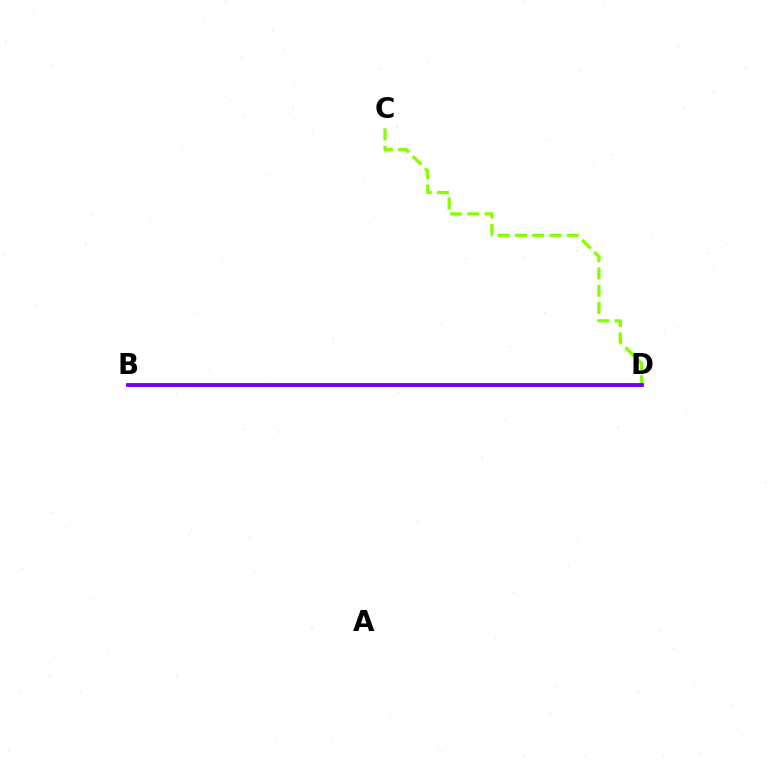{('B', 'D'): [{'color': '#ff0000', 'line_style': 'dotted', 'thickness': 1.74}, {'color': '#00fff6', 'line_style': 'dotted', 'thickness': 2.12}, {'color': '#7200ff', 'line_style': 'solid', 'thickness': 2.77}], ('C', 'D'): [{'color': '#84ff00', 'line_style': 'dashed', 'thickness': 2.34}]}